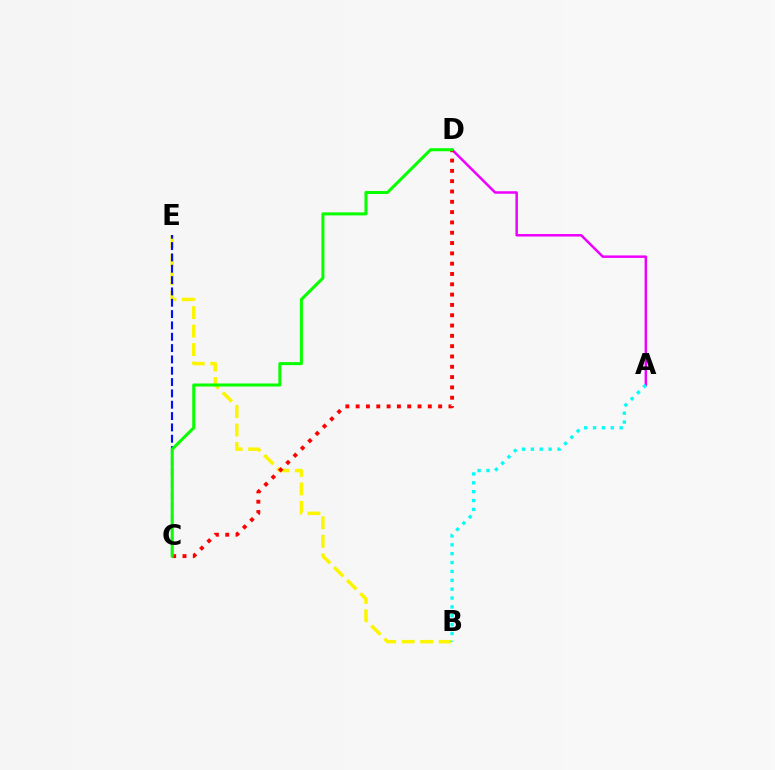{('B', 'E'): [{'color': '#fcf500', 'line_style': 'dashed', 'thickness': 2.51}], ('A', 'D'): [{'color': '#ee00ff', 'line_style': 'solid', 'thickness': 1.8}], ('C', 'D'): [{'color': '#ff0000', 'line_style': 'dotted', 'thickness': 2.8}, {'color': '#08ff00', 'line_style': 'solid', 'thickness': 2.19}], ('C', 'E'): [{'color': '#0010ff', 'line_style': 'dashed', 'thickness': 1.54}], ('A', 'B'): [{'color': '#00fff6', 'line_style': 'dotted', 'thickness': 2.41}]}